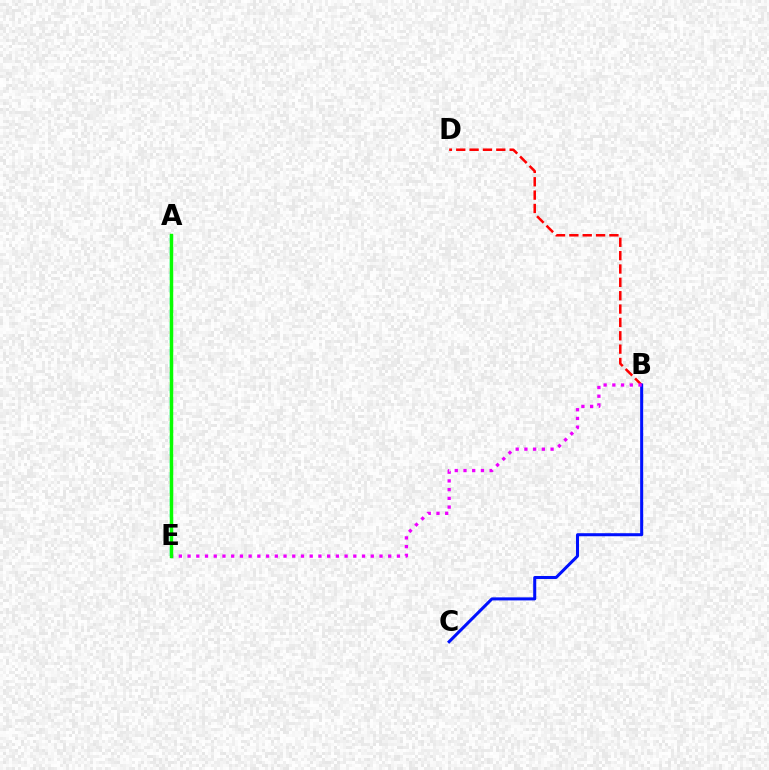{('A', 'E'): [{'color': '#fcf500', 'line_style': 'dotted', 'thickness': 1.55}, {'color': '#00fff6', 'line_style': 'dashed', 'thickness': 1.7}, {'color': '#08ff00', 'line_style': 'solid', 'thickness': 2.47}], ('B', 'D'): [{'color': '#ff0000', 'line_style': 'dashed', 'thickness': 1.81}], ('B', 'C'): [{'color': '#0010ff', 'line_style': 'solid', 'thickness': 2.18}], ('B', 'E'): [{'color': '#ee00ff', 'line_style': 'dotted', 'thickness': 2.37}]}